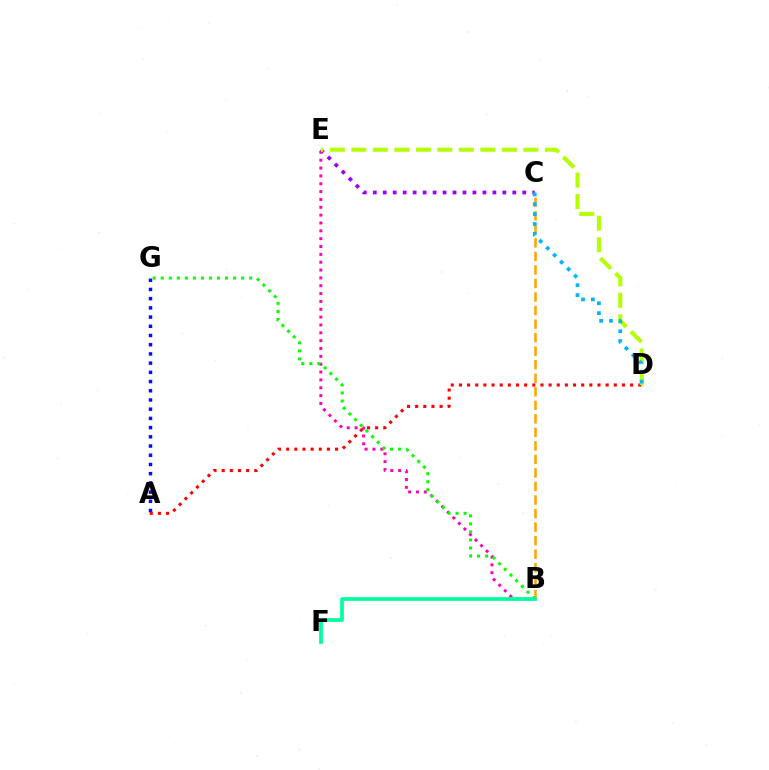{('C', 'E'): [{'color': '#9b00ff', 'line_style': 'dotted', 'thickness': 2.71}], ('B', 'E'): [{'color': '#ff00bd', 'line_style': 'dotted', 'thickness': 2.13}], ('A', 'G'): [{'color': '#0010ff', 'line_style': 'dotted', 'thickness': 2.5}], ('A', 'D'): [{'color': '#ff0000', 'line_style': 'dotted', 'thickness': 2.21}], ('B', 'C'): [{'color': '#ffa500', 'line_style': 'dashed', 'thickness': 1.84}], ('D', 'E'): [{'color': '#b3ff00', 'line_style': 'dashed', 'thickness': 2.92}], ('C', 'D'): [{'color': '#00b5ff', 'line_style': 'dotted', 'thickness': 2.68}], ('B', 'G'): [{'color': '#08ff00', 'line_style': 'dotted', 'thickness': 2.19}], ('B', 'F'): [{'color': '#00ff9d', 'line_style': 'solid', 'thickness': 2.68}]}